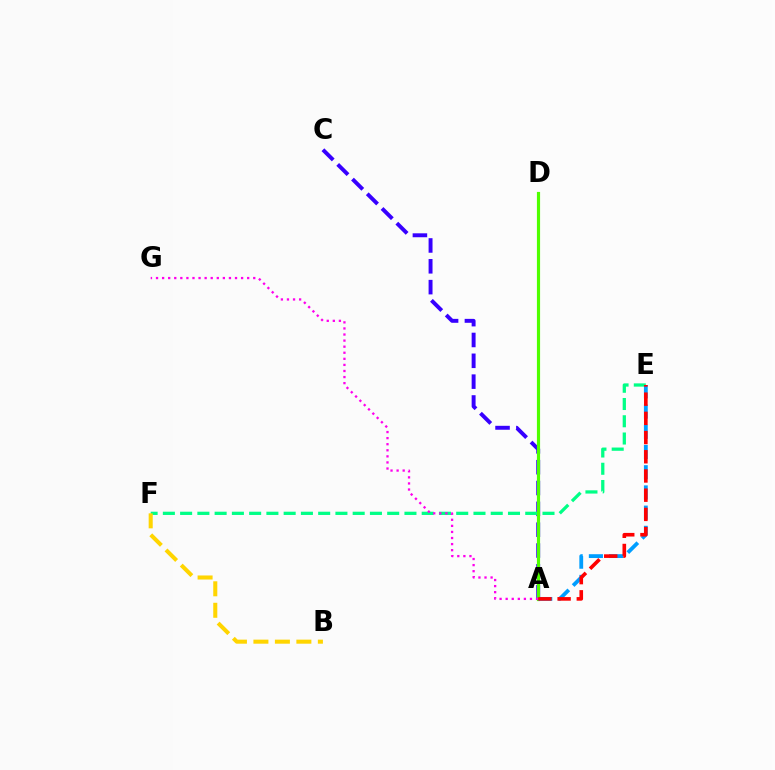{('A', 'C'): [{'color': '#3700ff', 'line_style': 'dashed', 'thickness': 2.83}], ('E', 'F'): [{'color': '#00ff86', 'line_style': 'dashed', 'thickness': 2.34}], ('A', 'D'): [{'color': '#4fff00', 'line_style': 'solid', 'thickness': 2.29}], ('A', 'E'): [{'color': '#009eff', 'line_style': 'dashed', 'thickness': 2.75}, {'color': '#ff0000', 'line_style': 'dashed', 'thickness': 2.61}], ('B', 'F'): [{'color': '#ffd500', 'line_style': 'dashed', 'thickness': 2.92}], ('A', 'G'): [{'color': '#ff00ed', 'line_style': 'dotted', 'thickness': 1.65}]}